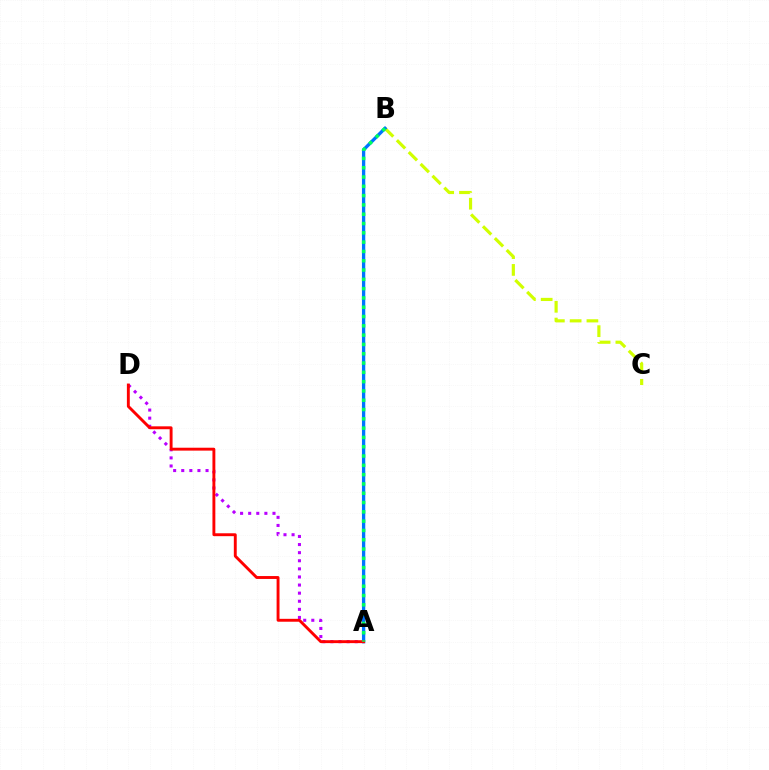{('A', 'D'): [{'color': '#b900ff', 'line_style': 'dotted', 'thickness': 2.2}, {'color': '#ff0000', 'line_style': 'solid', 'thickness': 2.09}], ('B', 'C'): [{'color': '#d1ff00', 'line_style': 'dashed', 'thickness': 2.28}], ('A', 'B'): [{'color': '#0074ff', 'line_style': 'solid', 'thickness': 2.39}, {'color': '#00ff5c', 'line_style': 'dotted', 'thickness': 2.53}]}